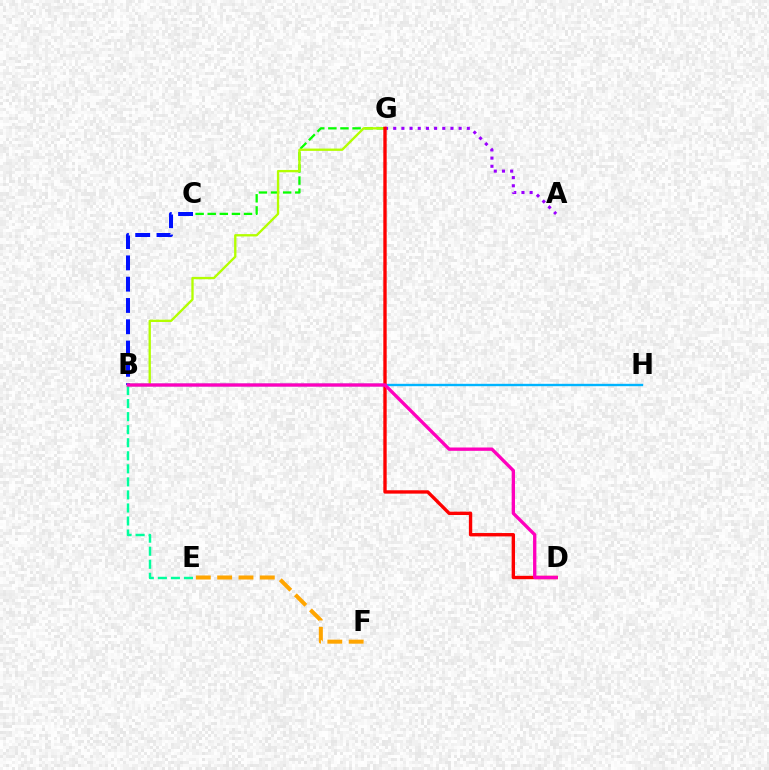{('A', 'G'): [{'color': '#9b00ff', 'line_style': 'dotted', 'thickness': 2.22}], ('B', 'C'): [{'color': '#0010ff', 'line_style': 'dashed', 'thickness': 2.89}], ('C', 'G'): [{'color': '#08ff00', 'line_style': 'dashed', 'thickness': 1.64}], ('E', 'F'): [{'color': '#ffa500', 'line_style': 'dashed', 'thickness': 2.9}], ('B', 'G'): [{'color': '#b3ff00', 'line_style': 'solid', 'thickness': 1.68}], ('B', 'H'): [{'color': '#00b5ff', 'line_style': 'solid', 'thickness': 1.71}], ('B', 'E'): [{'color': '#00ff9d', 'line_style': 'dashed', 'thickness': 1.77}], ('D', 'G'): [{'color': '#ff0000', 'line_style': 'solid', 'thickness': 2.43}], ('B', 'D'): [{'color': '#ff00bd', 'line_style': 'solid', 'thickness': 2.4}]}